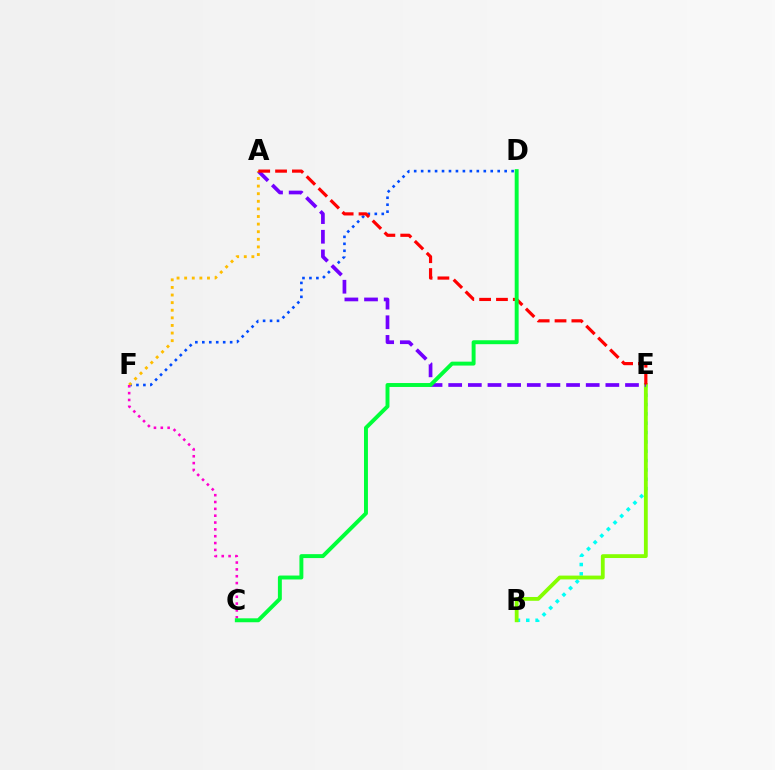{('D', 'F'): [{'color': '#004bff', 'line_style': 'dotted', 'thickness': 1.89}], ('B', 'E'): [{'color': '#00fff6', 'line_style': 'dotted', 'thickness': 2.54}, {'color': '#84ff00', 'line_style': 'solid', 'thickness': 2.75}], ('A', 'E'): [{'color': '#7200ff', 'line_style': 'dashed', 'thickness': 2.67}, {'color': '#ff0000', 'line_style': 'dashed', 'thickness': 2.29}], ('A', 'F'): [{'color': '#ffbd00', 'line_style': 'dotted', 'thickness': 2.07}], ('C', 'F'): [{'color': '#ff00cf', 'line_style': 'dotted', 'thickness': 1.86}], ('C', 'D'): [{'color': '#00ff39', 'line_style': 'solid', 'thickness': 2.83}]}